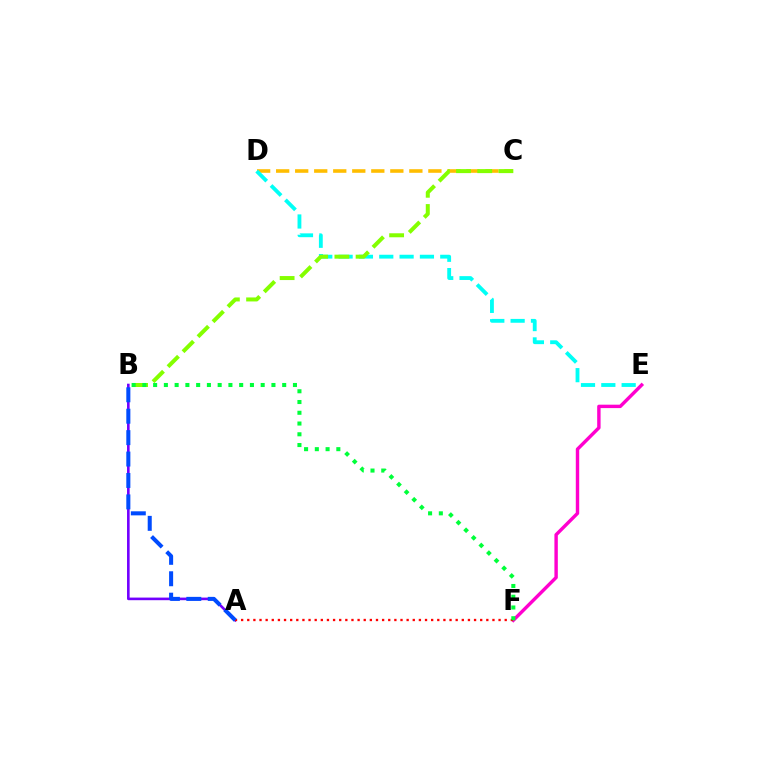{('E', 'F'): [{'color': '#ff00cf', 'line_style': 'solid', 'thickness': 2.46}], ('C', 'D'): [{'color': '#ffbd00', 'line_style': 'dashed', 'thickness': 2.58}], ('D', 'E'): [{'color': '#00fff6', 'line_style': 'dashed', 'thickness': 2.76}], ('A', 'B'): [{'color': '#7200ff', 'line_style': 'solid', 'thickness': 1.88}, {'color': '#004bff', 'line_style': 'dashed', 'thickness': 2.91}], ('A', 'F'): [{'color': '#ff0000', 'line_style': 'dotted', 'thickness': 1.67}], ('B', 'C'): [{'color': '#84ff00', 'line_style': 'dashed', 'thickness': 2.88}], ('B', 'F'): [{'color': '#00ff39', 'line_style': 'dotted', 'thickness': 2.92}]}